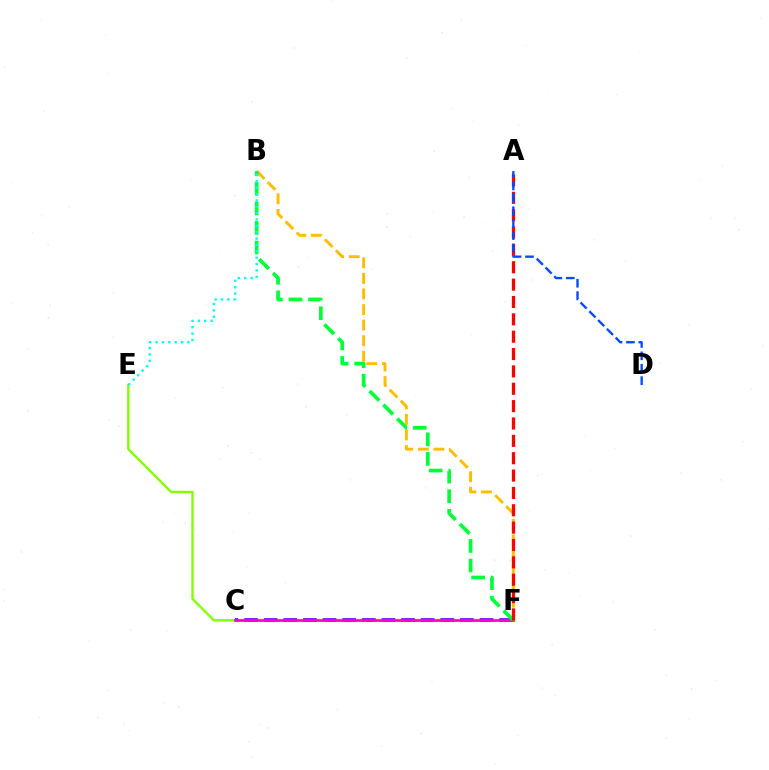{('C', 'E'): [{'color': '#84ff00', 'line_style': 'solid', 'thickness': 1.72}], ('C', 'F'): [{'color': '#7200ff', 'line_style': 'dashed', 'thickness': 2.67}, {'color': '#ff00cf', 'line_style': 'solid', 'thickness': 1.94}], ('B', 'F'): [{'color': '#ffbd00', 'line_style': 'dashed', 'thickness': 2.11}, {'color': '#00ff39', 'line_style': 'dashed', 'thickness': 2.66}], ('B', 'E'): [{'color': '#00fff6', 'line_style': 'dotted', 'thickness': 1.73}], ('A', 'F'): [{'color': '#ff0000', 'line_style': 'dashed', 'thickness': 2.36}], ('A', 'D'): [{'color': '#004bff', 'line_style': 'dashed', 'thickness': 1.69}]}